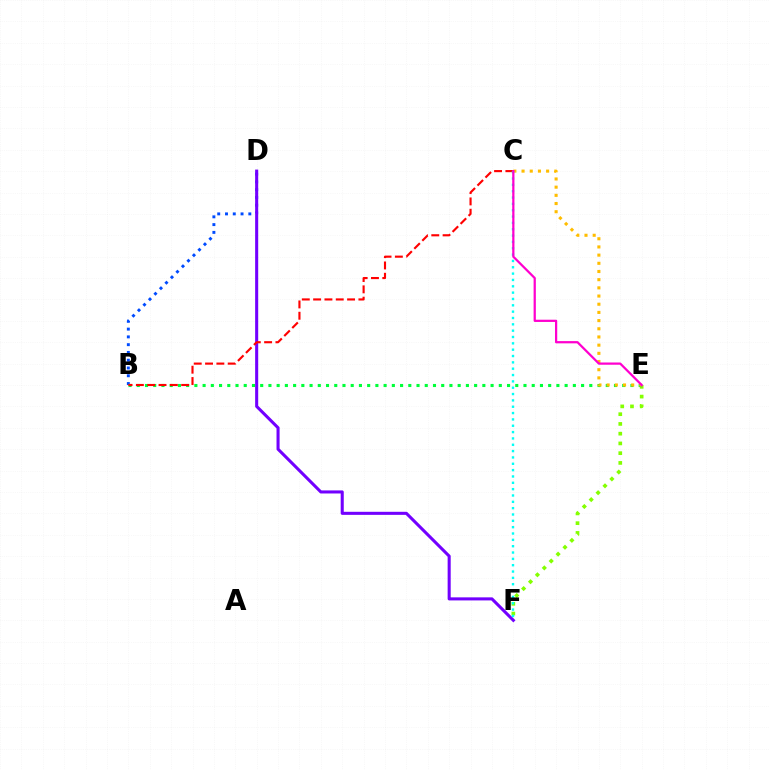{('E', 'F'): [{'color': '#84ff00', 'line_style': 'dotted', 'thickness': 2.65}], ('B', 'D'): [{'color': '#004bff', 'line_style': 'dotted', 'thickness': 2.11}], ('B', 'E'): [{'color': '#00ff39', 'line_style': 'dotted', 'thickness': 2.24}], ('C', 'E'): [{'color': '#ffbd00', 'line_style': 'dotted', 'thickness': 2.22}, {'color': '#ff00cf', 'line_style': 'solid', 'thickness': 1.61}], ('D', 'F'): [{'color': '#7200ff', 'line_style': 'solid', 'thickness': 2.21}], ('B', 'C'): [{'color': '#ff0000', 'line_style': 'dashed', 'thickness': 1.54}], ('C', 'F'): [{'color': '#00fff6', 'line_style': 'dotted', 'thickness': 1.72}]}